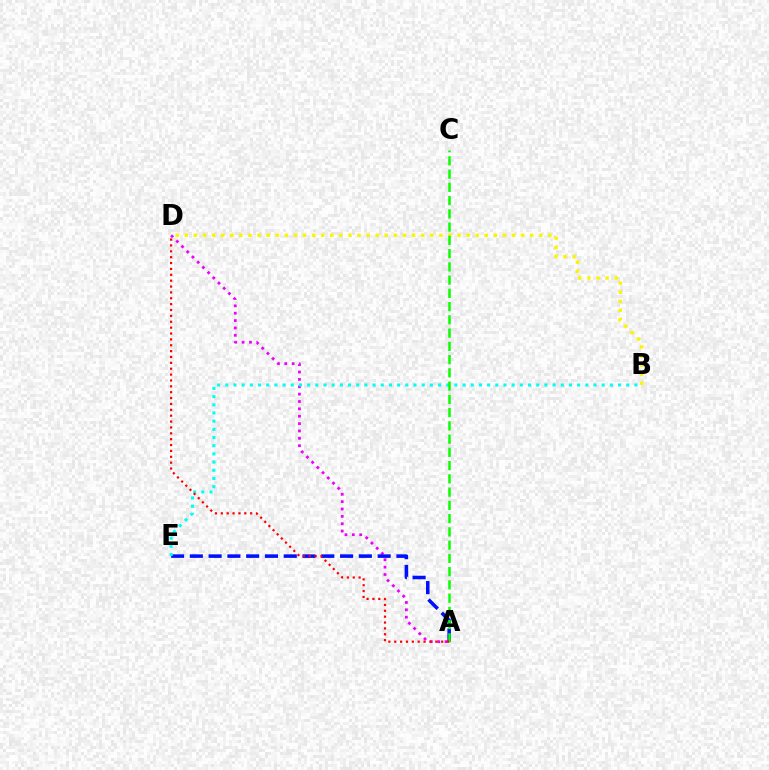{('A', 'D'): [{'color': '#ee00ff', 'line_style': 'dotted', 'thickness': 2.0}, {'color': '#ff0000', 'line_style': 'dotted', 'thickness': 1.59}], ('A', 'E'): [{'color': '#0010ff', 'line_style': 'dashed', 'thickness': 2.55}], ('B', 'D'): [{'color': '#fcf500', 'line_style': 'dotted', 'thickness': 2.47}], ('B', 'E'): [{'color': '#00fff6', 'line_style': 'dotted', 'thickness': 2.22}], ('A', 'C'): [{'color': '#08ff00', 'line_style': 'dashed', 'thickness': 1.8}]}